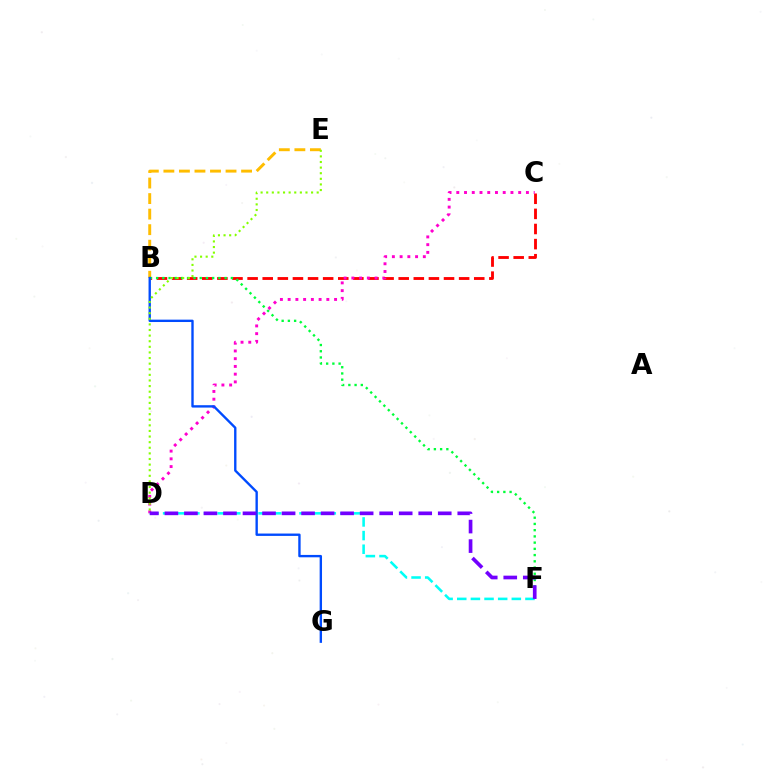{('B', 'C'): [{'color': '#ff0000', 'line_style': 'dashed', 'thickness': 2.05}], ('B', 'E'): [{'color': '#ffbd00', 'line_style': 'dashed', 'thickness': 2.11}], ('B', 'F'): [{'color': '#00ff39', 'line_style': 'dotted', 'thickness': 1.69}], ('C', 'D'): [{'color': '#ff00cf', 'line_style': 'dotted', 'thickness': 2.1}], ('D', 'F'): [{'color': '#00fff6', 'line_style': 'dashed', 'thickness': 1.85}, {'color': '#7200ff', 'line_style': 'dashed', 'thickness': 2.65}], ('B', 'G'): [{'color': '#004bff', 'line_style': 'solid', 'thickness': 1.71}], ('D', 'E'): [{'color': '#84ff00', 'line_style': 'dotted', 'thickness': 1.52}]}